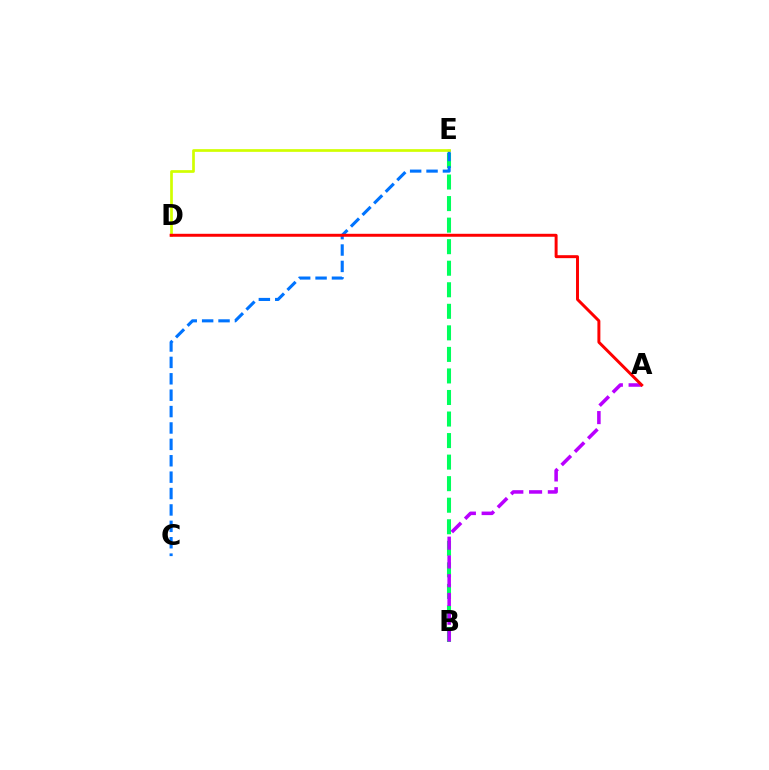{('B', 'E'): [{'color': '#00ff5c', 'line_style': 'dashed', 'thickness': 2.93}], ('C', 'E'): [{'color': '#0074ff', 'line_style': 'dashed', 'thickness': 2.23}], ('A', 'B'): [{'color': '#b900ff', 'line_style': 'dashed', 'thickness': 2.55}], ('D', 'E'): [{'color': '#d1ff00', 'line_style': 'solid', 'thickness': 1.94}], ('A', 'D'): [{'color': '#ff0000', 'line_style': 'solid', 'thickness': 2.13}]}